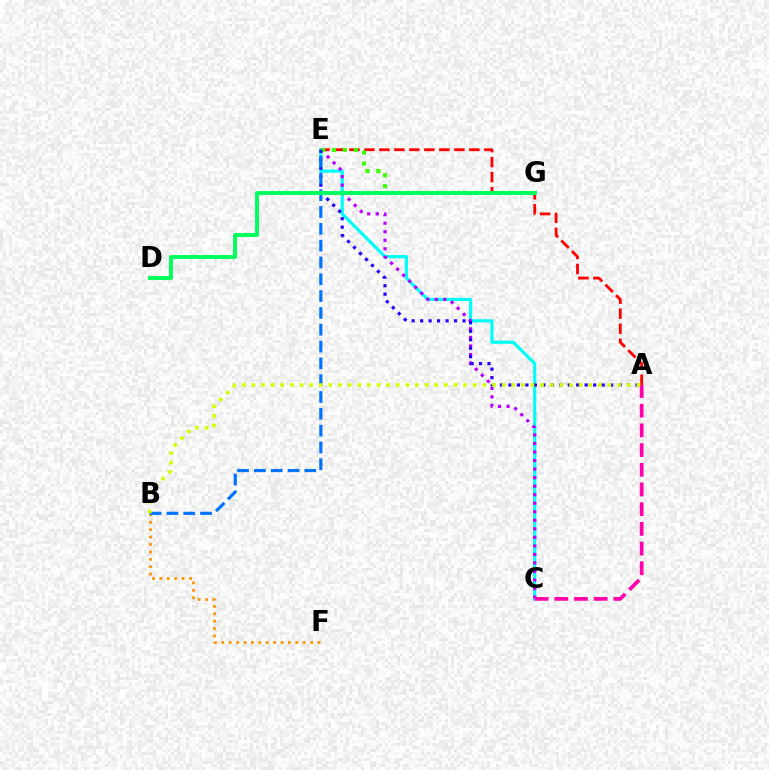{('C', 'E'): [{'color': '#00fff6', 'line_style': 'solid', 'thickness': 2.29}, {'color': '#b900ff', 'line_style': 'dotted', 'thickness': 2.32}], ('A', 'E'): [{'color': '#ff0000', 'line_style': 'dashed', 'thickness': 2.04}, {'color': '#2500ff', 'line_style': 'dotted', 'thickness': 2.3}], ('B', 'F'): [{'color': '#ff9400', 'line_style': 'dotted', 'thickness': 2.01}], ('A', 'C'): [{'color': '#ff00ac', 'line_style': 'dashed', 'thickness': 2.68}], ('E', 'G'): [{'color': '#3dff00', 'line_style': 'dotted', 'thickness': 2.96}], ('B', 'E'): [{'color': '#0074ff', 'line_style': 'dashed', 'thickness': 2.28}], ('A', 'B'): [{'color': '#d1ff00', 'line_style': 'dotted', 'thickness': 2.62}], ('D', 'G'): [{'color': '#00ff5c', 'line_style': 'solid', 'thickness': 2.82}]}